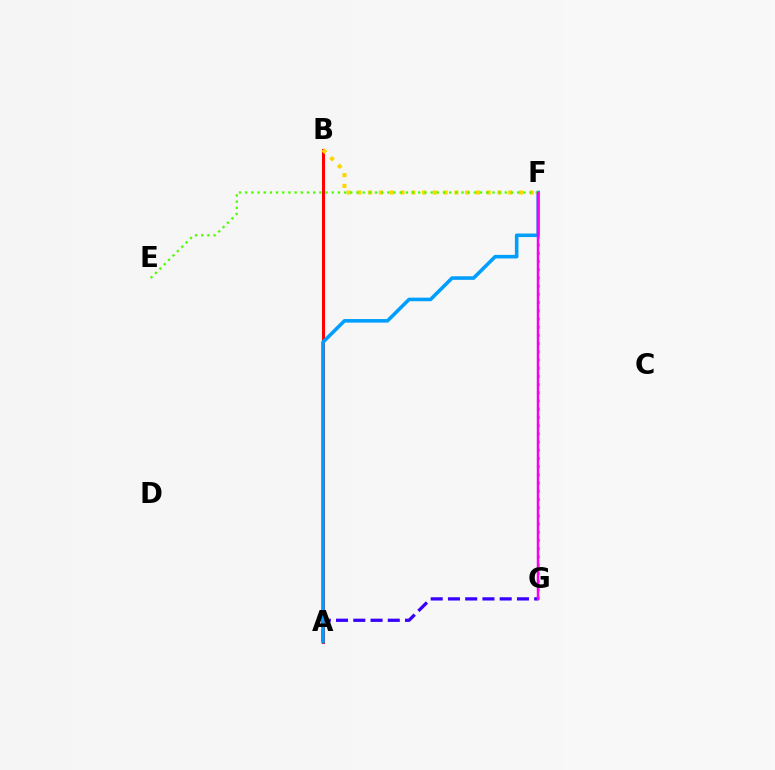{('A', 'G'): [{'color': '#3700ff', 'line_style': 'dashed', 'thickness': 2.34}], ('A', 'B'): [{'color': '#ff0000', 'line_style': 'solid', 'thickness': 2.19}], ('B', 'F'): [{'color': '#ffd500', 'line_style': 'dotted', 'thickness': 2.93}], ('F', 'G'): [{'color': '#00ff86', 'line_style': 'dotted', 'thickness': 2.23}, {'color': '#ff00ed', 'line_style': 'solid', 'thickness': 1.78}], ('A', 'F'): [{'color': '#009eff', 'line_style': 'solid', 'thickness': 2.57}], ('E', 'F'): [{'color': '#4fff00', 'line_style': 'dotted', 'thickness': 1.68}]}